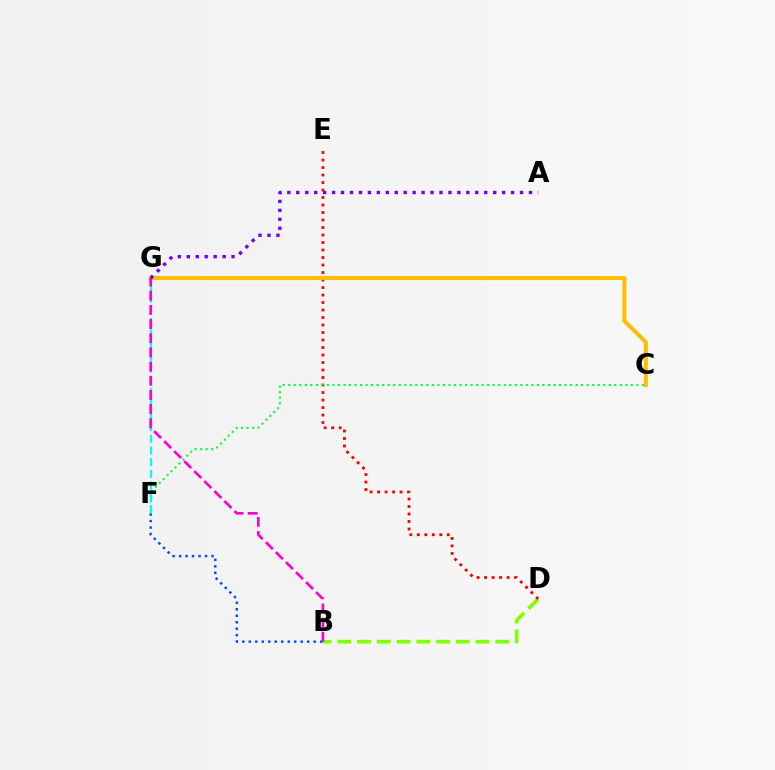{('B', 'D'): [{'color': '#84ff00', 'line_style': 'dashed', 'thickness': 2.68}], ('B', 'F'): [{'color': '#004bff', 'line_style': 'dotted', 'thickness': 1.76}], ('D', 'E'): [{'color': '#ff0000', 'line_style': 'dotted', 'thickness': 2.04}], ('C', 'F'): [{'color': '#00ff39', 'line_style': 'dotted', 'thickness': 1.5}], ('C', 'G'): [{'color': '#ffbd00', 'line_style': 'solid', 'thickness': 2.89}], ('F', 'G'): [{'color': '#00fff6', 'line_style': 'dashed', 'thickness': 1.59}], ('B', 'G'): [{'color': '#ff00cf', 'line_style': 'dashed', 'thickness': 1.93}], ('A', 'G'): [{'color': '#7200ff', 'line_style': 'dotted', 'thickness': 2.43}]}